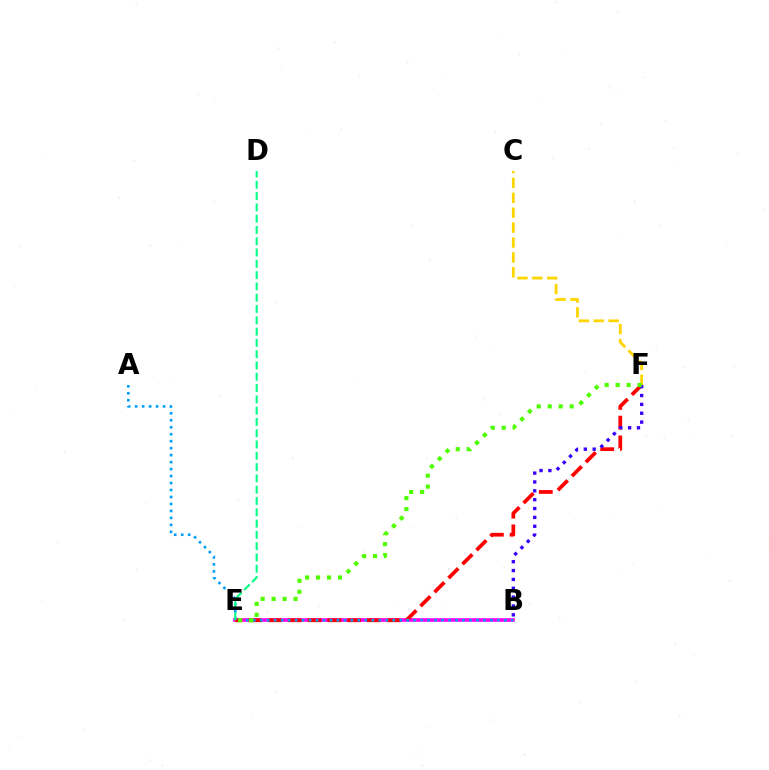{('B', 'E'): [{'color': '#ff00ed', 'line_style': 'solid', 'thickness': 2.6}], ('C', 'F'): [{'color': '#ffd500', 'line_style': 'dashed', 'thickness': 2.02}], ('E', 'F'): [{'color': '#ff0000', 'line_style': 'dashed', 'thickness': 2.69}, {'color': '#4fff00', 'line_style': 'dotted', 'thickness': 2.98}], ('B', 'F'): [{'color': '#3700ff', 'line_style': 'dotted', 'thickness': 2.41}], ('A', 'B'): [{'color': '#009eff', 'line_style': 'dotted', 'thickness': 1.9}], ('D', 'E'): [{'color': '#00ff86', 'line_style': 'dashed', 'thickness': 1.53}]}